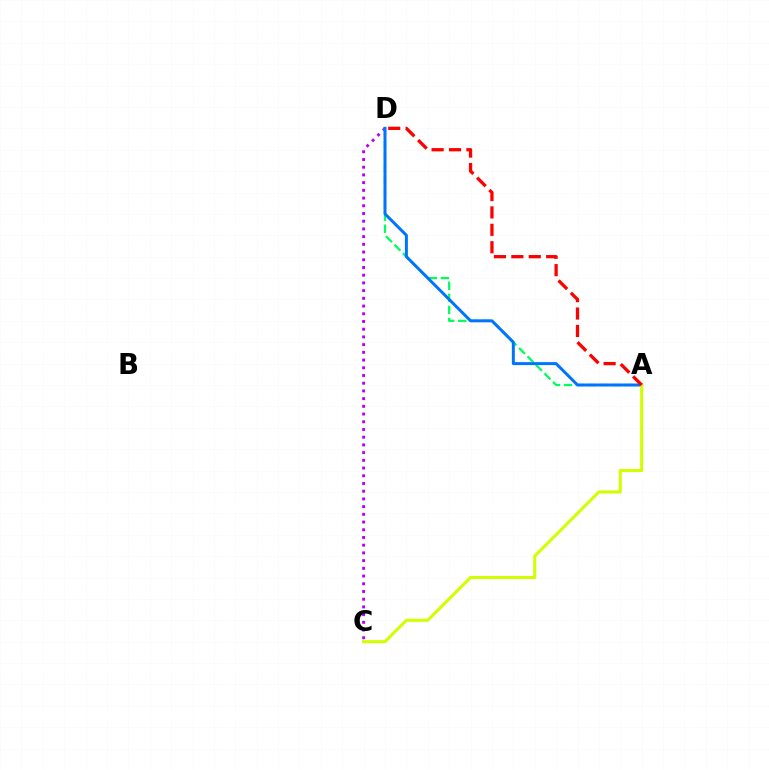{('C', 'D'): [{'color': '#b900ff', 'line_style': 'dotted', 'thickness': 2.1}], ('A', 'D'): [{'color': '#00ff5c', 'line_style': 'dashed', 'thickness': 1.63}, {'color': '#0074ff', 'line_style': 'solid', 'thickness': 2.15}, {'color': '#ff0000', 'line_style': 'dashed', 'thickness': 2.37}], ('A', 'C'): [{'color': '#d1ff00', 'line_style': 'solid', 'thickness': 2.21}]}